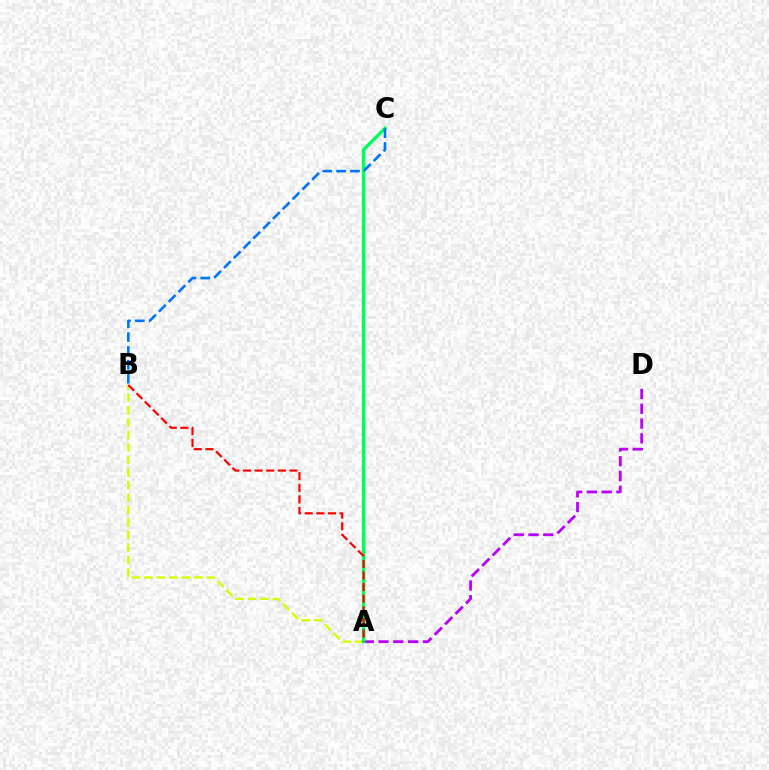{('A', 'D'): [{'color': '#b900ff', 'line_style': 'dashed', 'thickness': 2.01}], ('A', 'B'): [{'color': '#d1ff00', 'line_style': 'dashed', 'thickness': 1.7}, {'color': '#ff0000', 'line_style': 'dashed', 'thickness': 1.58}], ('A', 'C'): [{'color': '#00ff5c', 'line_style': 'solid', 'thickness': 2.5}], ('B', 'C'): [{'color': '#0074ff', 'line_style': 'dashed', 'thickness': 1.88}]}